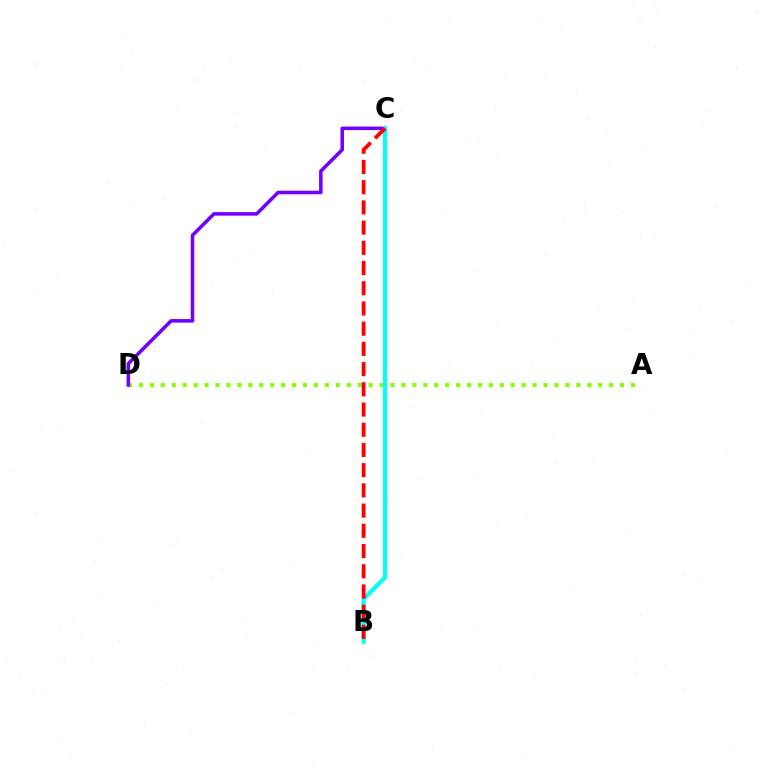{('A', 'D'): [{'color': '#84ff00', 'line_style': 'dotted', 'thickness': 2.97}], ('C', 'D'): [{'color': '#7200ff', 'line_style': 'solid', 'thickness': 2.54}], ('B', 'C'): [{'color': '#00fff6', 'line_style': 'solid', 'thickness': 2.99}, {'color': '#ff0000', 'line_style': 'dashed', 'thickness': 2.75}]}